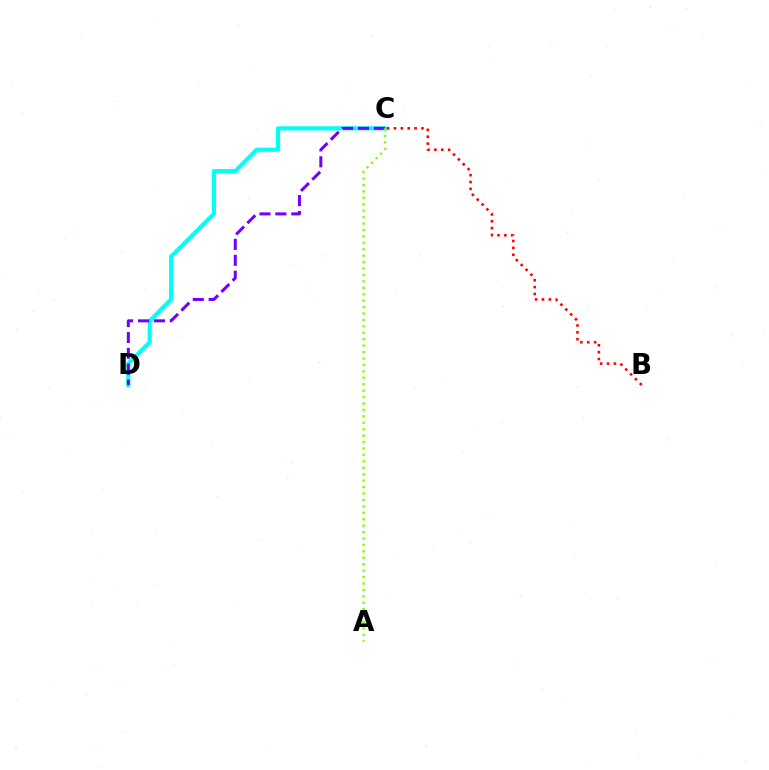{('C', 'D'): [{'color': '#00fff6', 'line_style': 'solid', 'thickness': 2.98}, {'color': '#7200ff', 'line_style': 'dashed', 'thickness': 2.16}], ('A', 'C'): [{'color': '#84ff00', 'line_style': 'dotted', 'thickness': 1.75}], ('B', 'C'): [{'color': '#ff0000', 'line_style': 'dotted', 'thickness': 1.87}]}